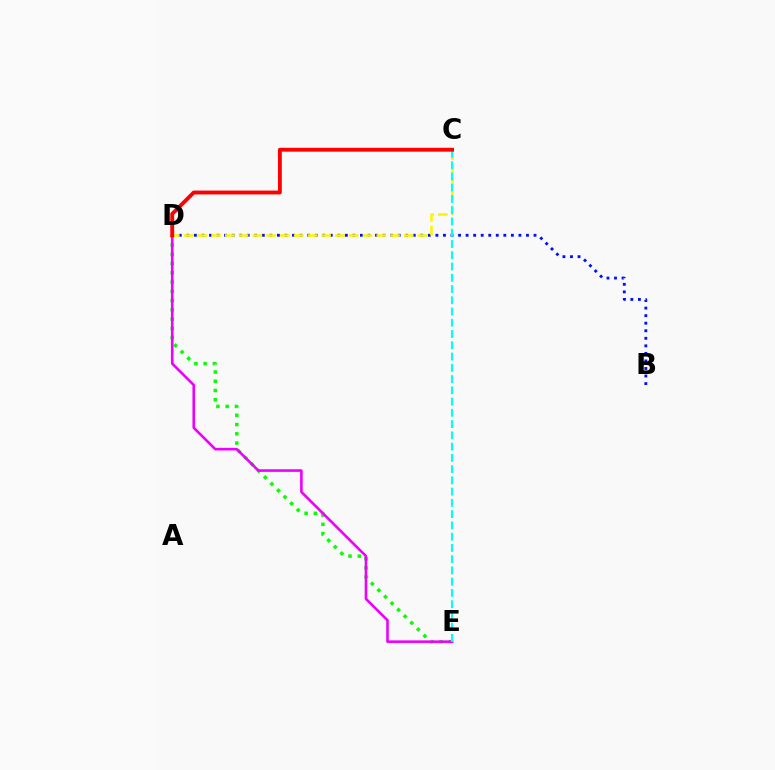{('D', 'E'): [{'color': '#08ff00', 'line_style': 'dotted', 'thickness': 2.52}, {'color': '#ee00ff', 'line_style': 'solid', 'thickness': 1.88}], ('B', 'D'): [{'color': '#0010ff', 'line_style': 'dotted', 'thickness': 2.05}], ('C', 'D'): [{'color': '#fcf500', 'line_style': 'dashed', 'thickness': 1.87}, {'color': '#ff0000', 'line_style': 'solid', 'thickness': 2.78}], ('C', 'E'): [{'color': '#00fff6', 'line_style': 'dashed', 'thickness': 1.53}]}